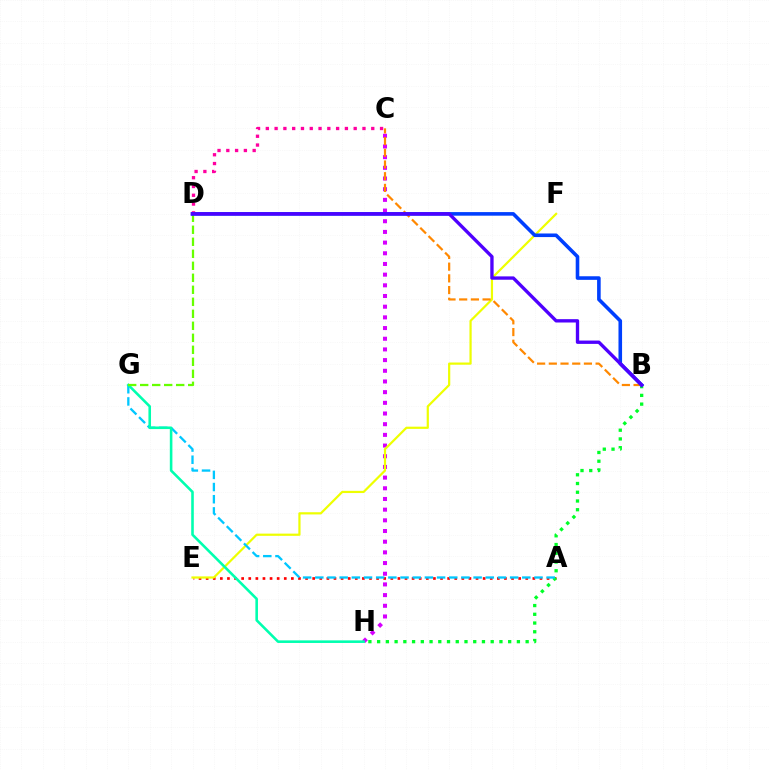{('C', 'D'): [{'color': '#ff00a0', 'line_style': 'dotted', 'thickness': 2.39}], ('A', 'E'): [{'color': '#ff0000', 'line_style': 'dotted', 'thickness': 1.93}], ('C', 'H'): [{'color': '#d600ff', 'line_style': 'dotted', 'thickness': 2.9}], ('B', 'H'): [{'color': '#00ff27', 'line_style': 'dotted', 'thickness': 2.37}], ('E', 'F'): [{'color': '#eeff00', 'line_style': 'solid', 'thickness': 1.59}], ('B', 'C'): [{'color': '#ff8800', 'line_style': 'dashed', 'thickness': 1.59}], ('A', 'G'): [{'color': '#00c7ff', 'line_style': 'dashed', 'thickness': 1.65}], ('G', 'H'): [{'color': '#00ffaf', 'line_style': 'solid', 'thickness': 1.86}], ('D', 'G'): [{'color': '#66ff00', 'line_style': 'dashed', 'thickness': 1.63}], ('B', 'D'): [{'color': '#003fff', 'line_style': 'solid', 'thickness': 2.59}, {'color': '#4f00ff', 'line_style': 'solid', 'thickness': 2.41}]}